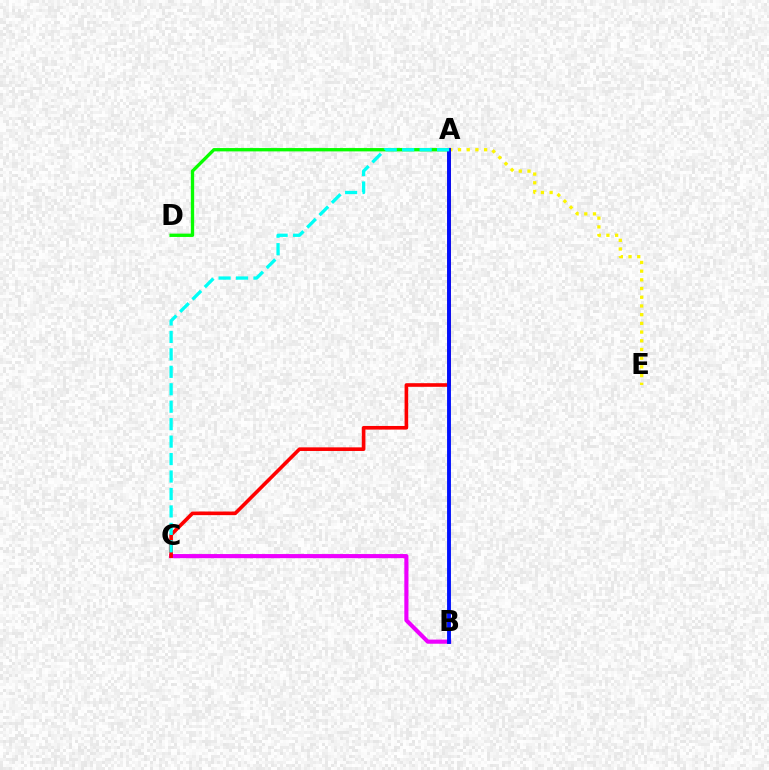{('A', 'E'): [{'color': '#fcf500', 'line_style': 'dotted', 'thickness': 2.36}], ('B', 'C'): [{'color': '#ee00ff', 'line_style': 'solid', 'thickness': 2.97}], ('A', 'D'): [{'color': '#08ff00', 'line_style': 'solid', 'thickness': 2.4}], ('A', 'C'): [{'color': '#ff0000', 'line_style': 'solid', 'thickness': 2.61}, {'color': '#00fff6', 'line_style': 'dashed', 'thickness': 2.37}], ('A', 'B'): [{'color': '#0010ff', 'line_style': 'solid', 'thickness': 2.79}]}